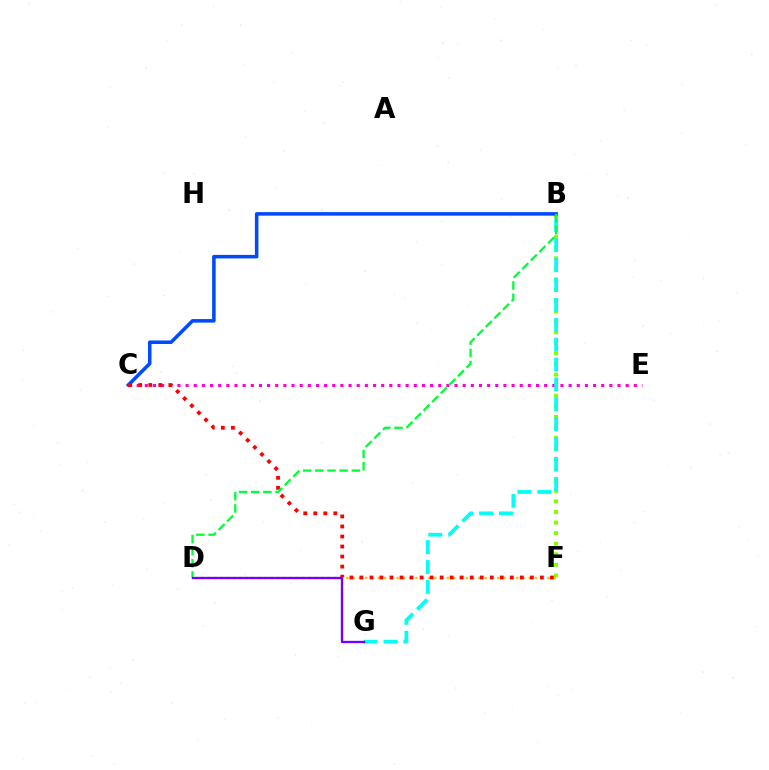{('D', 'F'): [{'color': '#ffbd00', 'line_style': 'dotted', 'thickness': 1.71}], ('B', 'F'): [{'color': '#84ff00', 'line_style': 'dotted', 'thickness': 2.87}], ('B', 'C'): [{'color': '#004bff', 'line_style': 'solid', 'thickness': 2.55}], ('C', 'E'): [{'color': '#ff00cf', 'line_style': 'dotted', 'thickness': 2.21}], ('C', 'F'): [{'color': '#ff0000', 'line_style': 'dotted', 'thickness': 2.72}], ('B', 'G'): [{'color': '#00fff6', 'line_style': 'dashed', 'thickness': 2.7}], ('B', 'D'): [{'color': '#00ff39', 'line_style': 'dashed', 'thickness': 1.65}], ('D', 'G'): [{'color': '#7200ff', 'line_style': 'solid', 'thickness': 1.68}]}